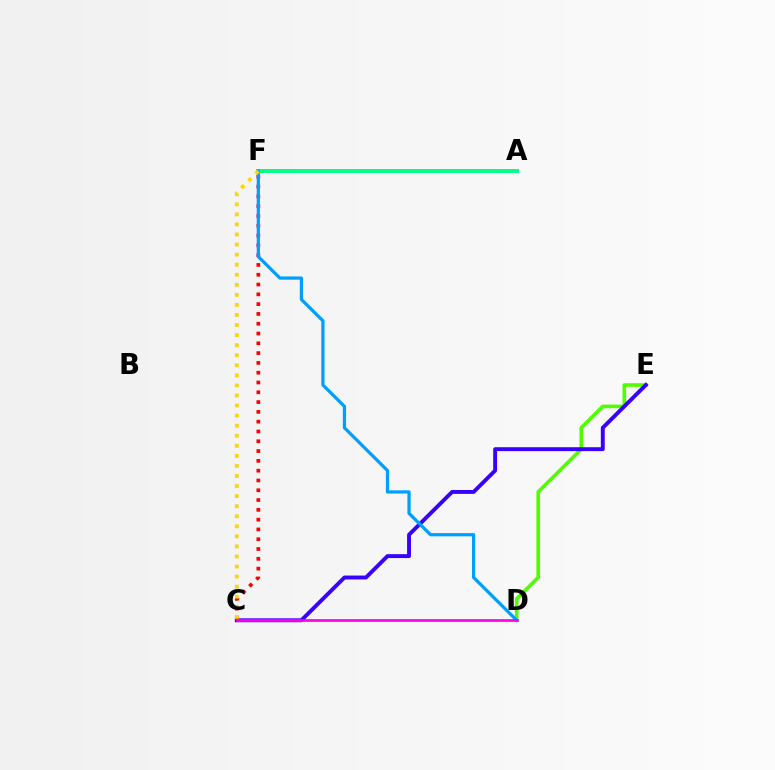{('D', 'E'): [{'color': '#4fff00', 'line_style': 'solid', 'thickness': 2.6}], ('C', 'E'): [{'color': '#3700ff', 'line_style': 'solid', 'thickness': 2.81}], ('A', 'F'): [{'color': '#00ff86', 'line_style': 'solid', 'thickness': 2.84}], ('C', 'F'): [{'color': '#ff0000', 'line_style': 'dotted', 'thickness': 2.66}, {'color': '#ffd500', 'line_style': 'dotted', 'thickness': 2.73}], ('D', 'F'): [{'color': '#009eff', 'line_style': 'solid', 'thickness': 2.32}], ('C', 'D'): [{'color': '#ff00ed', 'line_style': 'solid', 'thickness': 1.94}]}